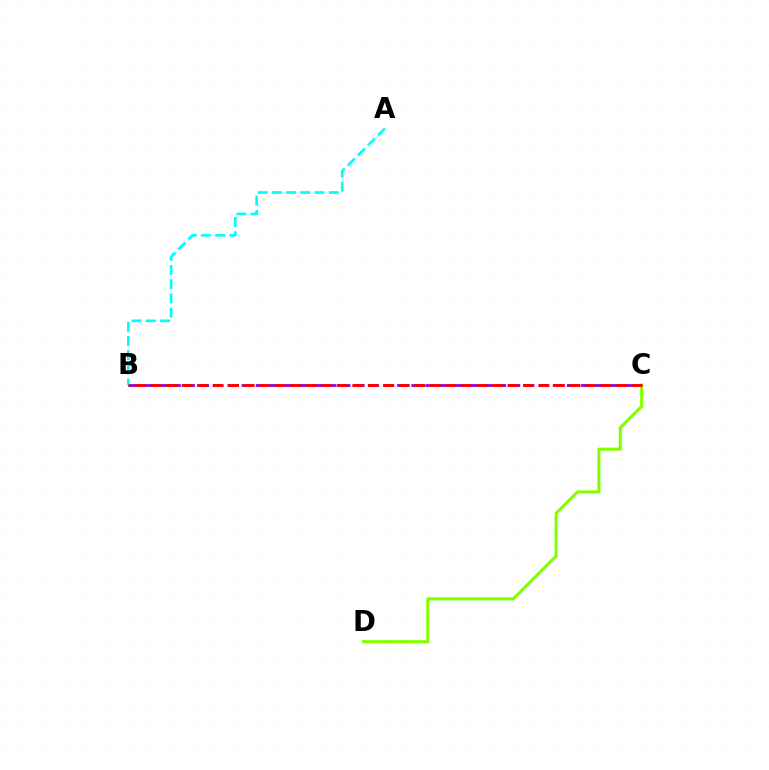{('B', 'C'): [{'color': '#7200ff', 'line_style': 'dashed', 'thickness': 1.92}, {'color': '#ff0000', 'line_style': 'dashed', 'thickness': 2.11}], ('C', 'D'): [{'color': '#84ff00', 'line_style': 'solid', 'thickness': 2.24}], ('A', 'B'): [{'color': '#00fff6', 'line_style': 'dashed', 'thickness': 1.93}]}